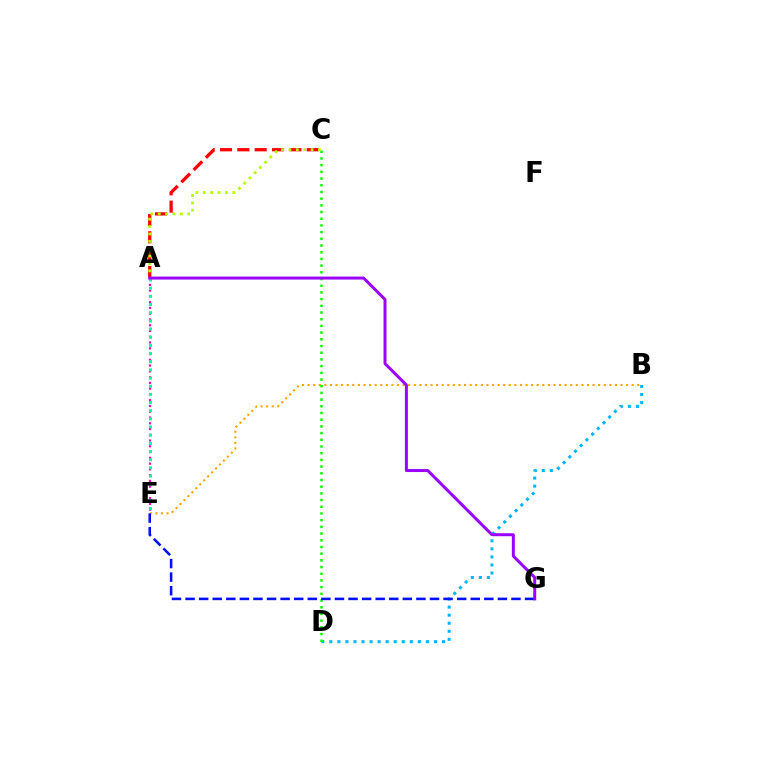{('A', 'C'): [{'color': '#ff0000', 'line_style': 'dashed', 'thickness': 2.36}, {'color': '#b3ff00', 'line_style': 'dotted', 'thickness': 2.01}], ('B', 'E'): [{'color': '#ffa500', 'line_style': 'dotted', 'thickness': 1.52}], ('A', 'E'): [{'color': '#ff00bd', 'line_style': 'dotted', 'thickness': 1.57}, {'color': '#00ff9d', 'line_style': 'dotted', 'thickness': 2.22}], ('B', 'D'): [{'color': '#00b5ff', 'line_style': 'dotted', 'thickness': 2.19}], ('C', 'D'): [{'color': '#08ff00', 'line_style': 'dotted', 'thickness': 1.82}], ('E', 'G'): [{'color': '#0010ff', 'line_style': 'dashed', 'thickness': 1.84}], ('A', 'G'): [{'color': '#9b00ff', 'line_style': 'solid', 'thickness': 2.14}]}